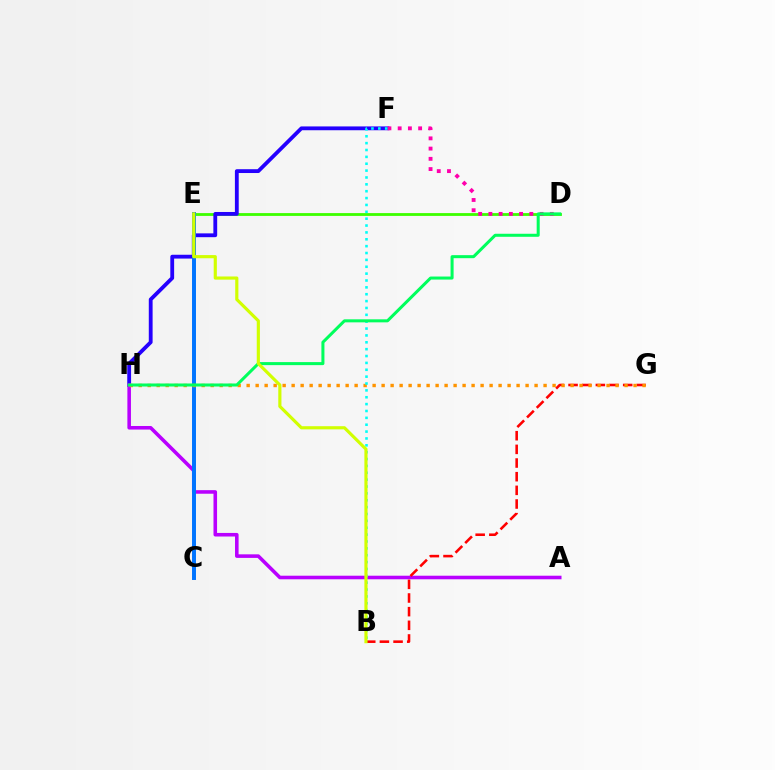{('D', 'E'): [{'color': '#3dff00', 'line_style': 'solid', 'thickness': 2.02}], ('F', 'H'): [{'color': '#2500ff', 'line_style': 'solid', 'thickness': 2.75}], ('A', 'H'): [{'color': '#b900ff', 'line_style': 'solid', 'thickness': 2.57}], ('C', 'E'): [{'color': '#0074ff', 'line_style': 'solid', 'thickness': 2.84}], ('D', 'F'): [{'color': '#ff00ac', 'line_style': 'dotted', 'thickness': 2.78}], ('B', 'G'): [{'color': '#ff0000', 'line_style': 'dashed', 'thickness': 1.86}], ('G', 'H'): [{'color': '#ff9400', 'line_style': 'dotted', 'thickness': 2.44}], ('B', 'F'): [{'color': '#00fff6', 'line_style': 'dotted', 'thickness': 1.87}], ('D', 'H'): [{'color': '#00ff5c', 'line_style': 'solid', 'thickness': 2.18}], ('B', 'E'): [{'color': '#d1ff00', 'line_style': 'solid', 'thickness': 2.27}]}